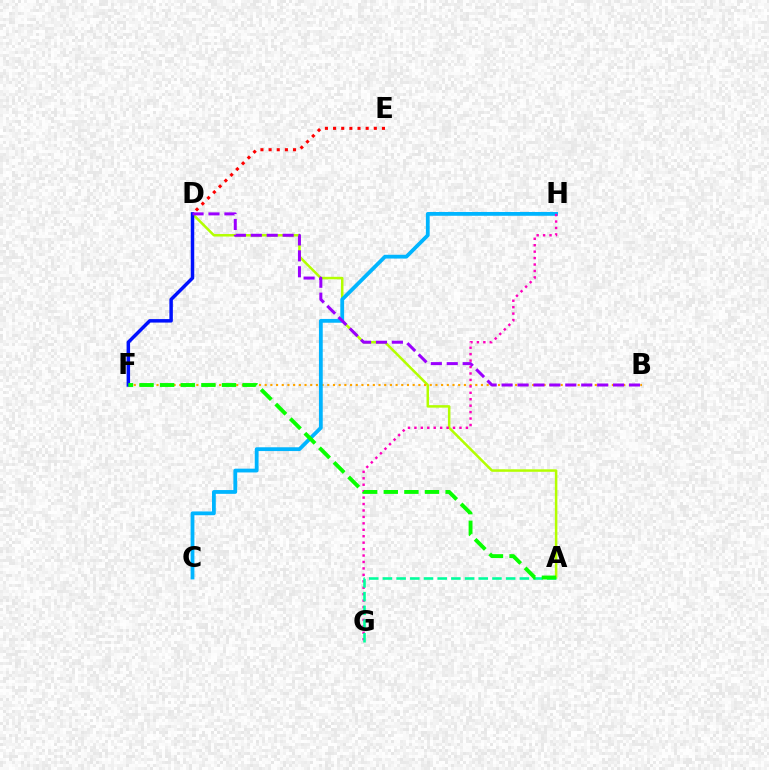{('A', 'D'): [{'color': '#b3ff00', 'line_style': 'solid', 'thickness': 1.8}], ('B', 'F'): [{'color': '#ffa500', 'line_style': 'dotted', 'thickness': 1.55}], ('C', 'H'): [{'color': '#00b5ff', 'line_style': 'solid', 'thickness': 2.73}], ('G', 'H'): [{'color': '#ff00bd', 'line_style': 'dotted', 'thickness': 1.75}], ('D', 'F'): [{'color': '#0010ff', 'line_style': 'solid', 'thickness': 2.5}], ('D', 'E'): [{'color': '#ff0000', 'line_style': 'dotted', 'thickness': 2.21}], ('A', 'G'): [{'color': '#00ff9d', 'line_style': 'dashed', 'thickness': 1.86}], ('A', 'F'): [{'color': '#08ff00', 'line_style': 'dashed', 'thickness': 2.8}], ('B', 'D'): [{'color': '#9b00ff', 'line_style': 'dashed', 'thickness': 2.16}]}